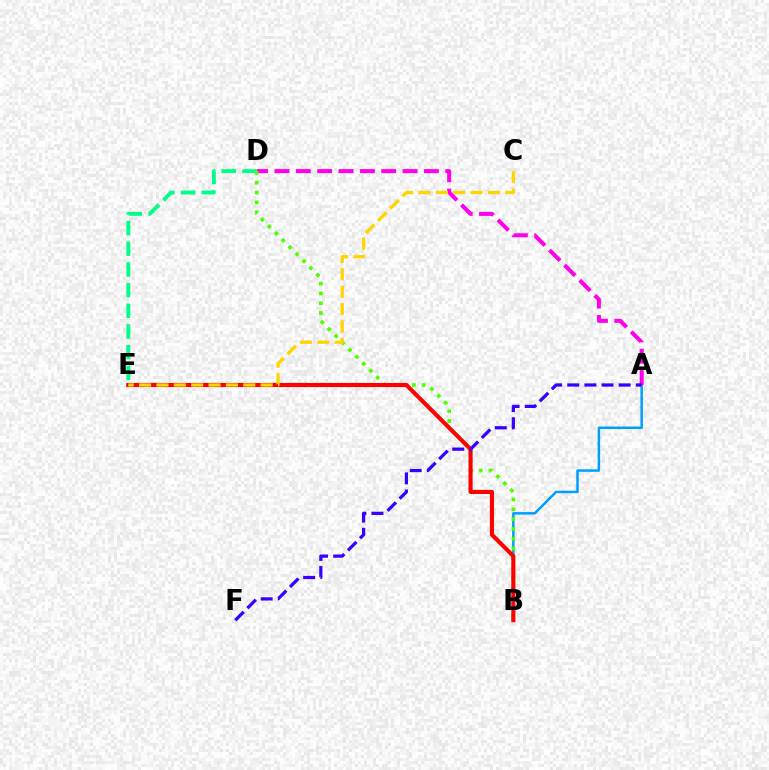{('A', 'B'): [{'color': '#009eff', 'line_style': 'solid', 'thickness': 1.79}], ('A', 'D'): [{'color': '#ff00ed', 'line_style': 'dashed', 'thickness': 2.9}], ('D', 'E'): [{'color': '#00ff86', 'line_style': 'dashed', 'thickness': 2.81}], ('B', 'D'): [{'color': '#4fff00', 'line_style': 'dotted', 'thickness': 2.66}], ('B', 'E'): [{'color': '#ff0000', 'line_style': 'solid', 'thickness': 2.96}], ('A', 'F'): [{'color': '#3700ff', 'line_style': 'dashed', 'thickness': 2.33}], ('C', 'E'): [{'color': '#ffd500', 'line_style': 'dashed', 'thickness': 2.36}]}